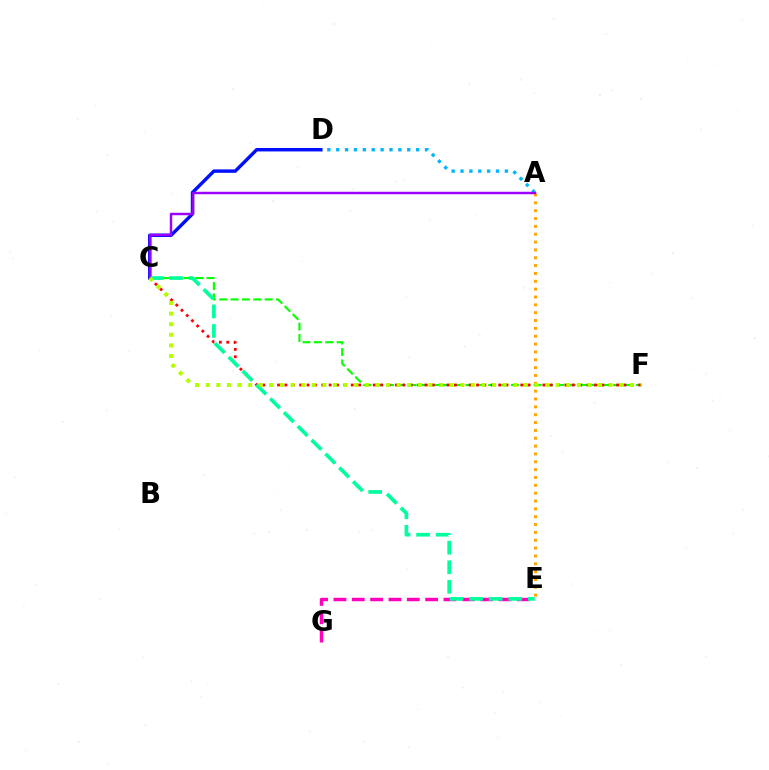{('A', 'E'): [{'color': '#ffa500', 'line_style': 'dotted', 'thickness': 2.13}], ('E', 'G'): [{'color': '#ff00bd', 'line_style': 'dashed', 'thickness': 2.49}], ('A', 'D'): [{'color': '#00b5ff', 'line_style': 'dotted', 'thickness': 2.41}], ('C', 'D'): [{'color': '#0010ff', 'line_style': 'solid', 'thickness': 2.47}], ('C', 'F'): [{'color': '#08ff00', 'line_style': 'dashed', 'thickness': 1.54}, {'color': '#ff0000', 'line_style': 'dotted', 'thickness': 2.0}, {'color': '#b3ff00', 'line_style': 'dotted', 'thickness': 2.88}], ('C', 'E'): [{'color': '#00ff9d', 'line_style': 'dashed', 'thickness': 2.65}], ('A', 'C'): [{'color': '#9b00ff', 'line_style': 'solid', 'thickness': 1.77}]}